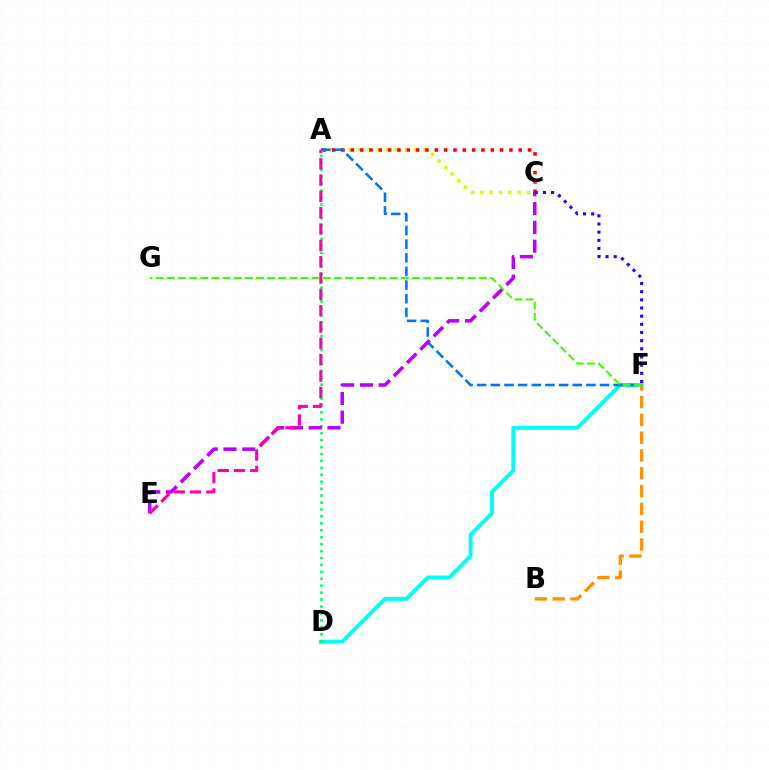{('A', 'C'): [{'color': '#d1ff00', 'line_style': 'dotted', 'thickness': 2.53}, {'color': '#ff0000', 'line_style': 'dotted', 'thickness': 2.53}], ('D', 'F'): [{'color': '#00fff6', 'line_style': 'solid', 'thickness': 2.84}], ('A', 'D'): [{'color': '#00ff5c', 'line_style': 'dotted', 'thickness': 1.88}], ('A', 'F'): [{'color': '#0074ff', 'line_style': 'dashed', 'thickness': 1.85}], ('C', 'E'): [{'color': '#b900ff', 'line_style': 'dashed', 'thickness': 2.55}], ('A', 'E'): [{'color': '#ff00ac', 'line_style': 'dashed', 'thickness': 2.22}], ('F', 'G'): [{'color': '#3dff00', 'line_style': 'dashed', 'thickness': 1.51}], ('C', 'F'): [{'color': '#2500ff', 'line_style': 'dotted', 'thickness': 2.22}], ('B', 'F'): [{'color': '#ff9400', 'line_style': 'dashed', 'thickness': 2.42}]}